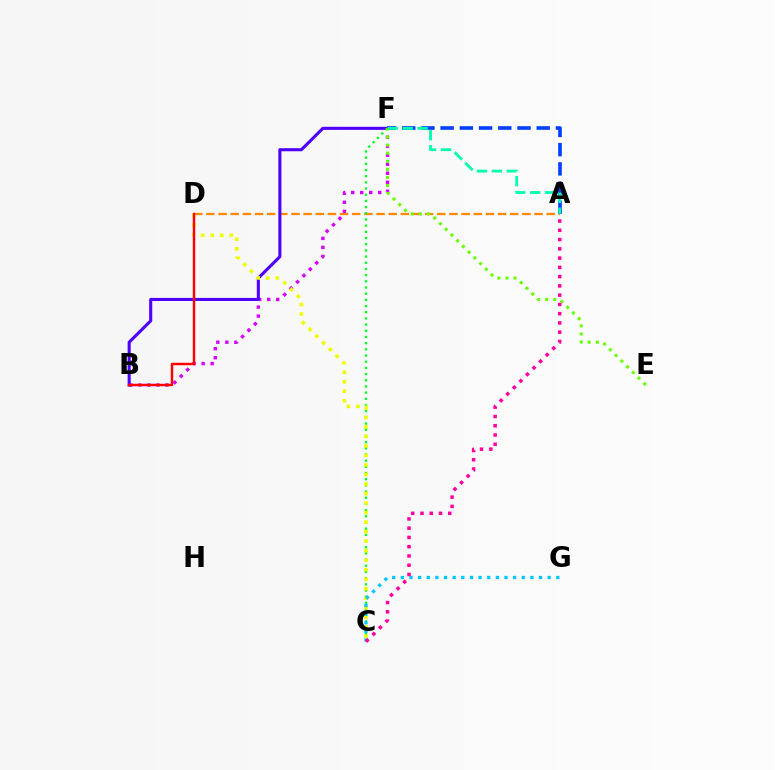{('B', 'F'): [{'color': '#d600ff', 'line_style': 'dotted', 'thickness': 2.45}, {'color': '#4f00ff', 'line_style': 'solid', 'thickness': 2.22}], ('A', 'D'): [{'color': '#ff8800', 'line_style': 'dashed', 'thickness': 1.65}], ('A', 'F'): [{'color': '#003fff', 'line_style': 'dashed', 'thickness': 2.61}, {'color': '#00ffaf', 'line_style': 'dashed', 'thickness': 2.03}], ('C', 'F'): [{'color': '#00ff27', 'line_style': 'dotted', 'thickness': 1.68}], ('C', 'D'): [{'color': '#eeff00', 'line_style': 'dotted', 'thickness': 2.59}], ('B', 'D'): [{'color': '#ff0000', 'line_style': 'solid', 'thickness': 1.76}], ('C', 'G'): [{'color': '#00c7ff', 'line_style': 'dotted', 'thickness': 2.35}], ('E', 'F'): [{'color': '#66ff00', 'line_style': 'dotted', 'thickness': 2.2}], ('A', 'C'): [{'color': '#ff00a0', 'line_style': 'dotted', 'thickness': 2.52}]}